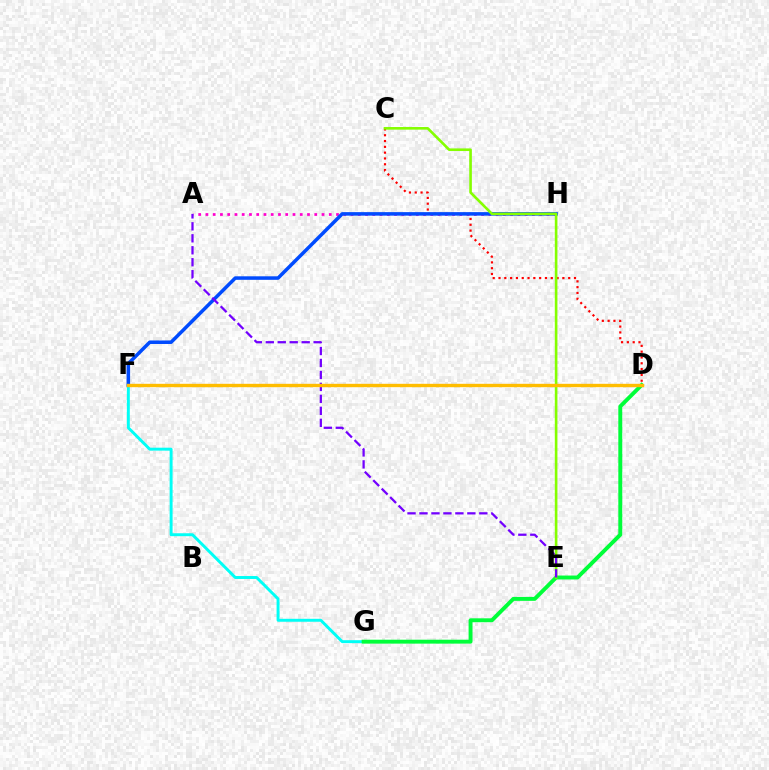{('A', 'H'): [{'color': '#ff00cf', 'line_style': 'dotted', 'thickness': 1.97}], ('C', 'D'): [{'color': '#ff0000', 'line_style': 'dotted', 'thickness': 1.58}], ('F', 'G'): [{'color': '#00fff6', 'line_style': 'solid', 'thickness': 2.11}], ('D', 'G'): [{'color': '#00ff39', 'line_style': 'solid', 'thickness': 2.82}], ('F', 'H'): [{'color': '#004bff', 'line_style': 'solid', 'thickness': 2.53}], ('C', 'E'): [{'color': '#84ff00', 'line_style': 'solid', 'thickness': 1.89}], ('A', 'E'): [{'color': '#7200ff', 'line_style': 'dashed', 'thickness': 1.63}], ('D', 'F'): [{'color': '#ffbd00', 'line_style': 'solid', 'thickness': 2.43}]}